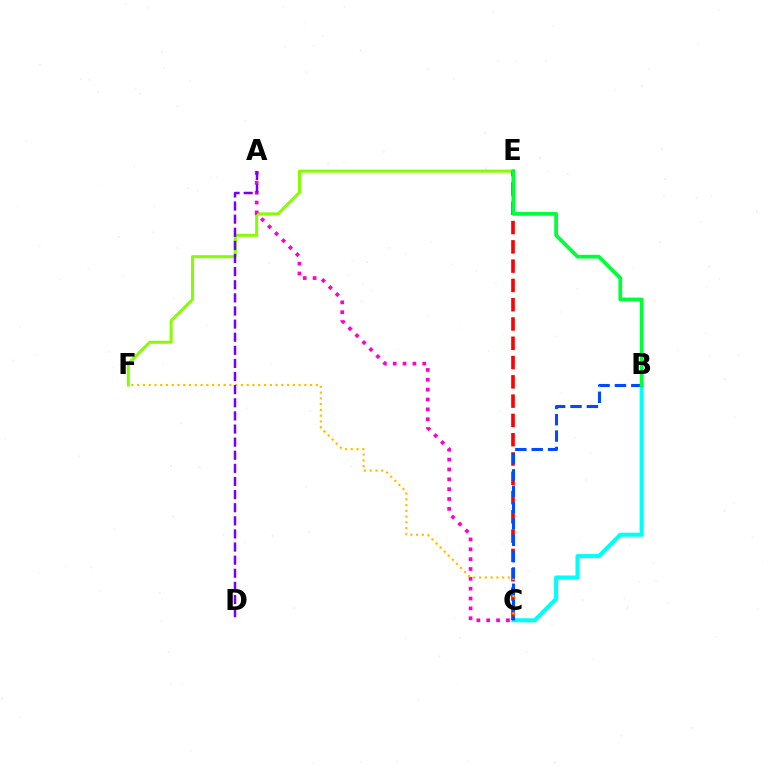{('E', 'F'): [{'color': '#84ff00', 'line_style': 'solid', 'thickness': 2.19}], ('B', 'C'): [{'color': '#00fff6', 'line_style': 'solid', 'thickness': 2.94}, {'color': '#004bff', 'line_style': 'dashed', 'thickness': 2.22}], ('C', 'E'): [{'color': '#ff0000', 'line_style': 'dashed', 'thickness': 2.62}], ('A', 'C'): [{'color': '#ff00cf', 'line_style': 'dotted', 'thickness': 2.68}], ('C', 'F'): [{'color': '#ffbd00', 'line_style': 'dotted', 'thickness': 1.57}], ('A', 'D'): [{'color': '#7200ff', 'line_style': 'dashed', 'thickness': 1.78}], ('B', 'E'): [{'color': '#00ff39', 'line_style': 'solid', 'thickness': 2.69}]}